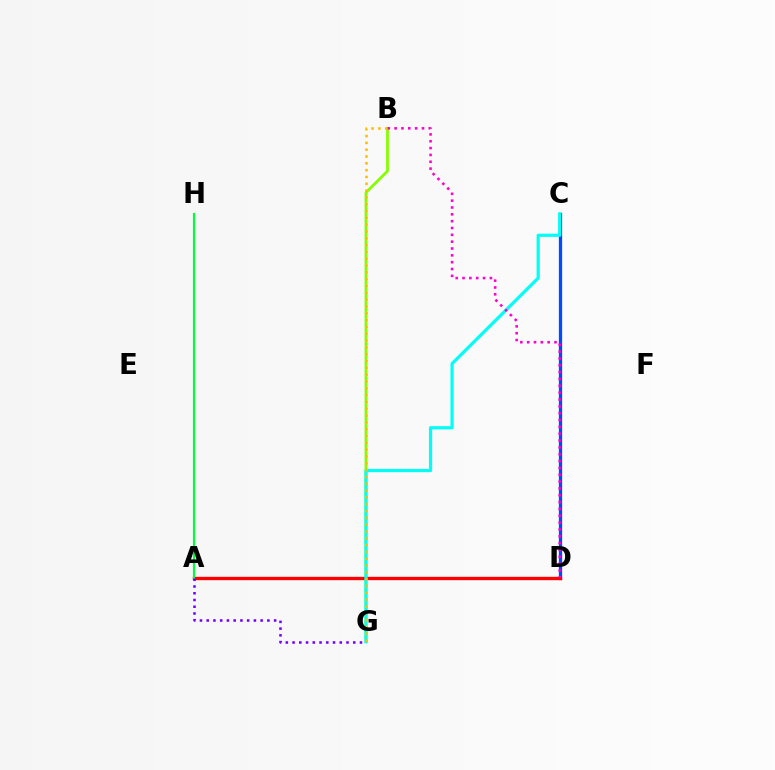{('B', 'G'): [{'color': '#84ff00', 'line_style': 'solid', 'thickness': 2.01}, {'color': '#ffbd00', 'line_style': 'dotted', 'thickness': 1.85}], ('C', 'D'): [{'color': '#004bff', 'line_style': 'solid', 'thickness': 2.35}], ('A', 'D'): [{'color': '#ff0000', 'line_style': 'solid', 'thickness': 2.42}], ('A', 'H'): [{'color': '#00ff39', 'line_style': 'solid', 'thickness': 1.55}], ('C', 'G'): [{'color': '#00fff6', 'line_style': 'solid', 'thickness': 2.31}], ('A', 'G'): [{'color': '#7200ff', 'line_style': 'dotted', 'thickness': 1.83}], ('B', 'D'): [{'color': '#ff00cf', 'line_style': 'dotted', 'thickness': 1.86}]}